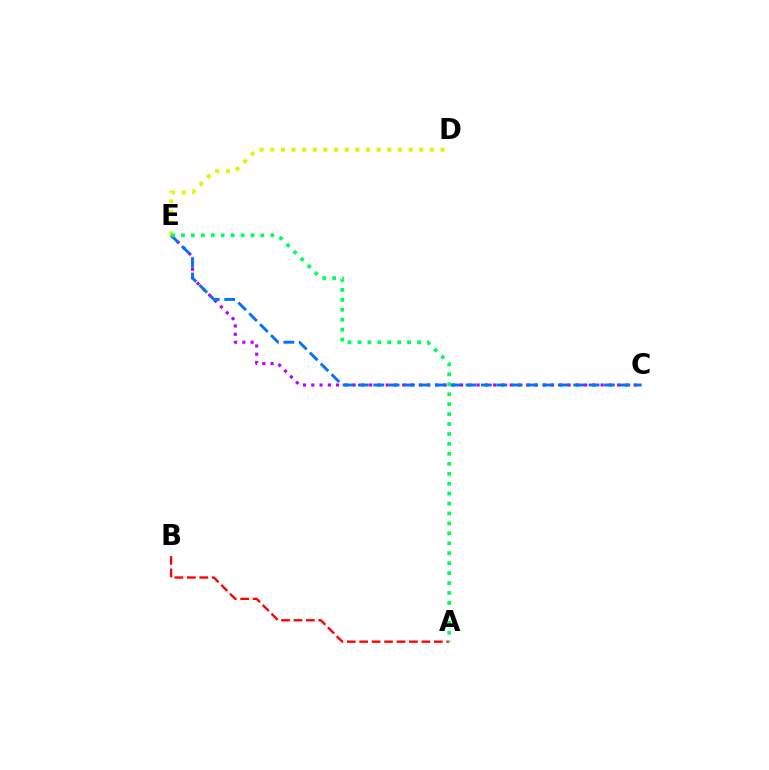{('A', 'B'): [{'color': '#ff0000', 'line_style': 'dashed', 'thickness': 1.69}], ('C', 'E'): [{'color': '#b900ff', 'line_style': 'dotted', 'thickness': 2.25}, {'color': '#0074ff', 'line_style': 'dashed', 'thickness': 2.09}], ('D', 'E'): [{'color': '#d1ff00', 'line_style': 'dotted', 'thickness': 2.89}], ('A', 'E'): [{'color': '#00ff5c', 'line_style': 'dotted', 'thickness': 2.7}]}